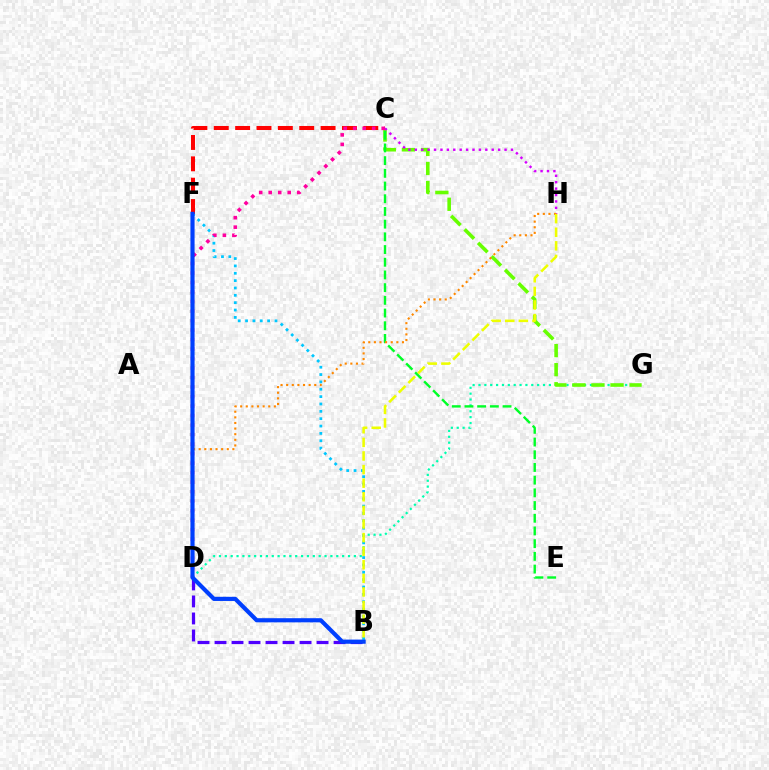{('D', 'G'): [{'color': '#00ffaf', 'line_style': 'dotted', 'thickness': 1.59}], ('C', 'F'): [{'color': '#ff0000', 'line_style': 'dashed', 'thickness': 2.9}], ('B', 'D'): [{'color': '#4f00ff', 'line_style': 'dashed', 'thickness': 2.31}], ('B', 'F'): [{'color': '#00c7ff', 'line_style': 'dotted', 'thickness': 2.0}, {'color': '#003fff', 'line_style': 'solid', 'thickness': 2.99}], ('C', 'G'): [{'color': '#66ff00', 'line_style': 'dashed', 'thickness': 2.59}], ('C', 'H'): [{'color': '#d600ff', 'line_style': 'dotted', 'thickness': 1.74}], ('C', 'D'): [{'color': '#ff00a0', 'line_style': 'dotted', 'thickness': 2.58}], ('C', 'E'): [{'color': '#00ff27', 'line_style': 'dashed', 'thickness': 1.73}], ('D', 'H'): [{'color': '#ff8800', 'line_style': 'dotted', 'thickness': 1.53}], ('B', 'H'): [{'color': '#eeff00', 'line_style': 'dashed', 'thickness': 1.85}]}